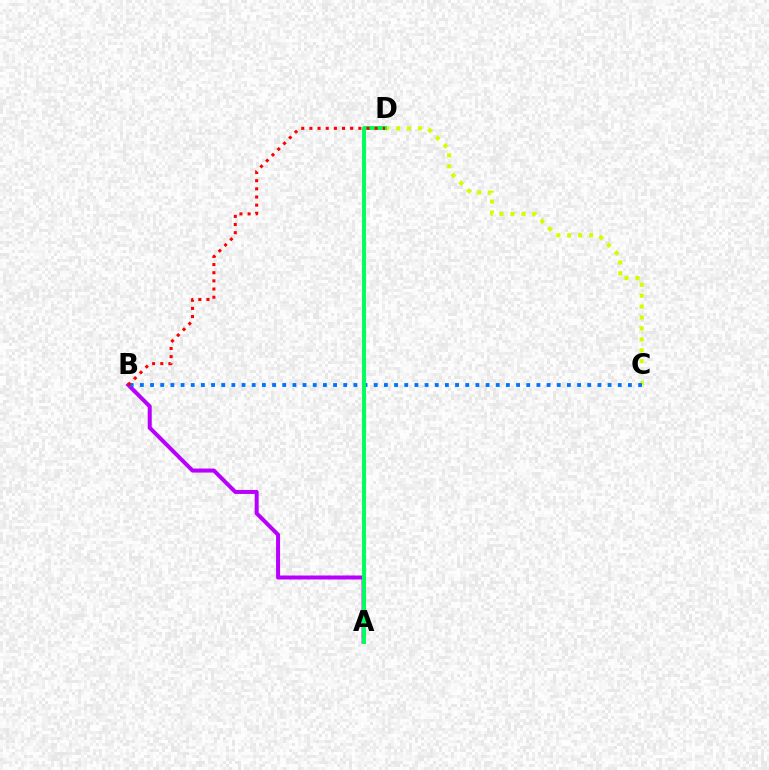{('C', 'D'): [{'color': '#d1ff00', 'line_style': 'dotted', 'thickness': 2.97}], ('A', 'B'): [{'color': '#b900ff', 'line_style': 'solid', 'thickness': 2.88}], ('B', 'C'): [{'color': '#0074ff', 'line_style': 'dotted', 'thickness': 2.76}], ('A', 'D'): [{'color': '#00ff5c', 'line_style': 'solid', 'thickness': 2.83}], ('B', 'D'): [{'color': '#ff0000', 'line_style': 'dotted', 'thickness': 2.22}]}